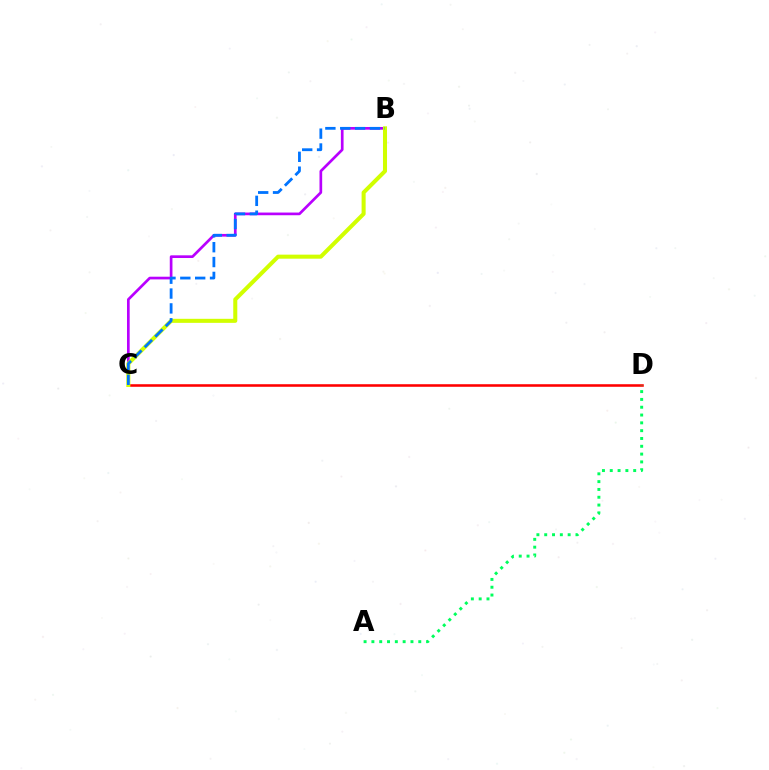{('B', 'C'): [{'color': '#b900ff', 'line_style': 'solid', 'thickness': 1.93}, {'color': '#d1ff00', 'line_style': 'solid', 'thickness': 2.91}, {'color': '#0074ff', 'line_style': 'dashed', 'thickness': 2.02}], ('C', 'D'): [{'color': '#ff0000', 'line_style': 'solid', 'thickness': 1.85}], ('A', 'D'): [{'color': '#00ff5c', 'line_style': 'dotted', 'thickness': 2.12}]}